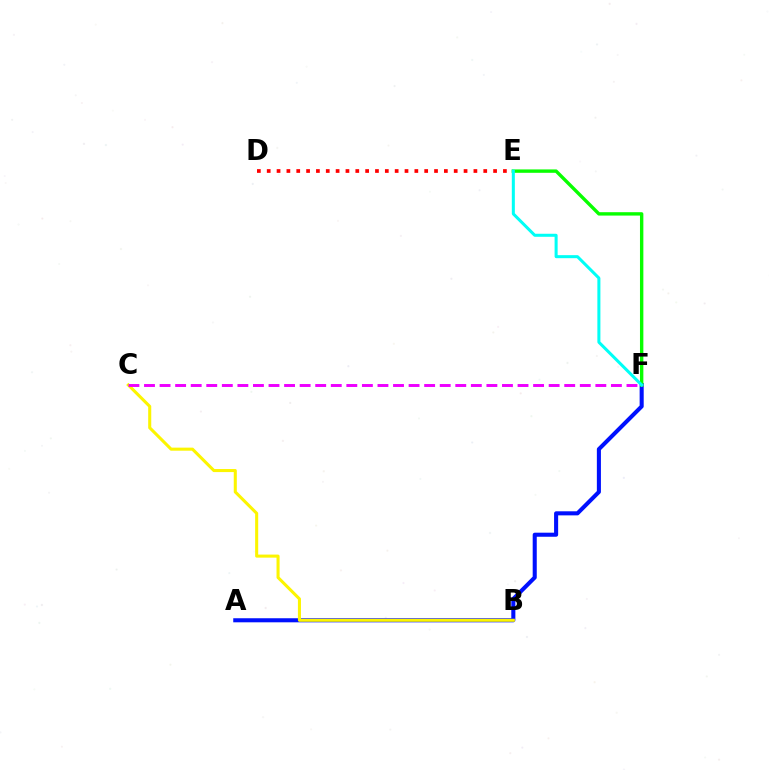{('A', 'F'): [{'color': '#0010ff', 'line_style': 'solid', 'thickness': 2.93}], ('B', 'C'): [{'color': '#fcf500', 'line_style': 'solid', 'thickness': 2.2}], ('D', 'E'): [{'color': '#ff0000', 'line_style': 'dotted', 'thickness': 2.67}], ('E', 'F'): [{'color': '#08ff00', 'line_style': 'solid', 'thickness': 2.44}, {'color': '#00fff6', 'line_style': 'solid', 'thickness': 2.18}], ('C', 'F'): [{'color': '#ee00ff', 'line_style': 'dashed', 'thickness': 2.11}]}